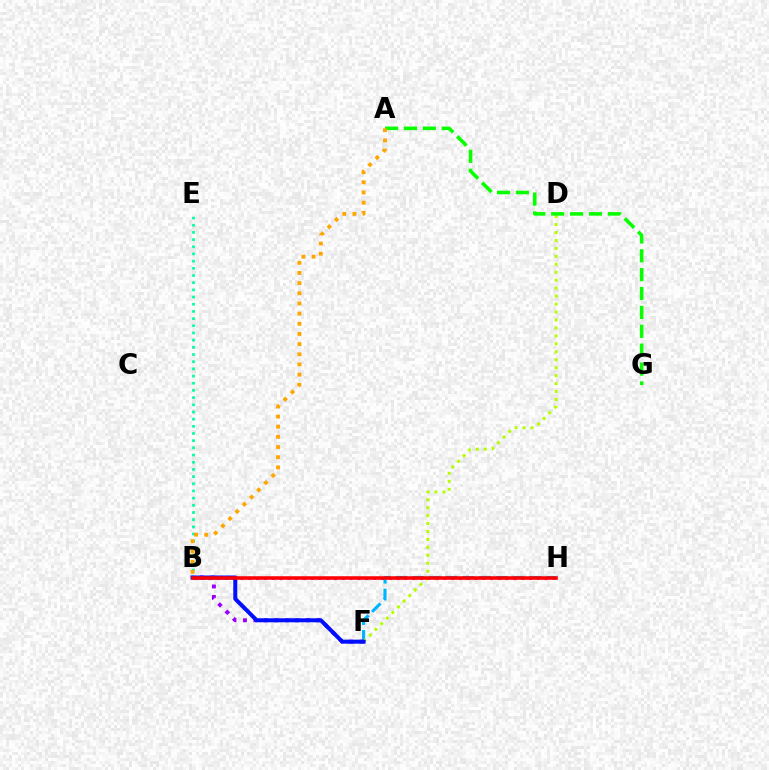{('F', 'H'): [{'color': '#00b5ff', 'line_style': 'dashed', 'thickness': 2.27}], ('B', 'F'): [{'color': '#9b00ff', 'line_style': 'dotted', 'thickness': 2.84}, {'color': '#0010ff', 'line_style': 'solid', 'thickness': 2.89}], ('D', 'F'): [{'color': '#b3ff00', 'line_style': 'dotted', 'thickness': 2.16}], ('B', 'H'): [{'color': '#ff00bd', 'line_style': 'dotted', 'thickness': 2.12}, {'color': '#ff0000', 'line_style': 'solid', 'thickness': 2.55}], ('B', 'E'): [{'color': '#00ff9d', 'line_style': 'dotted', 'thickness': 1.95}], ('A', 'G'): [{'color': '#08ff00', 'line_style': 'dashed', 'thickness': 2.57}], ('A', 'B'): [{'color': '#ffa500', 'line_style': 'dotted', 'thickness': 2.76}]}